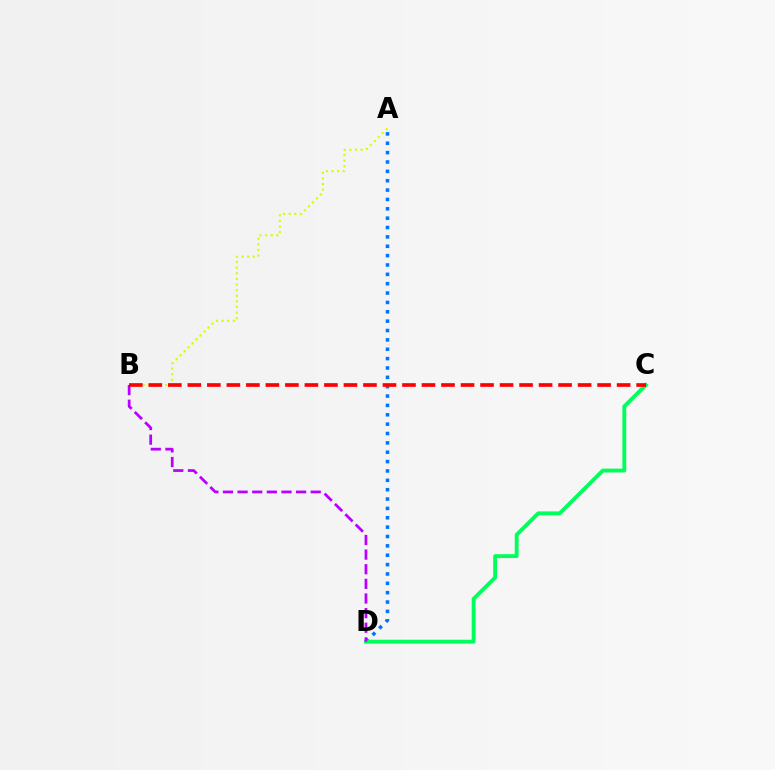{('A', 'D'): [{'color': '#0074ff', 'line_style': 'dotted', 'thickness': 2.54}], ('C', 'D'): [{'color': '#00ff5c', 'line_style': 'solid', 'thickness': 2.78}], ('B', 'D'): [{'color': '#b900ff', 'line_style': 'dashed', 'thickness': 1.99}], ('A', 'B'): [{'color': '#d1ff00', 'line_style': 'dotted', 'thickness': 1.53}], ('B', 'C'): [{'color': '#ff0000', 'line_style': 'dashed', 'thickness': 2.65}]}